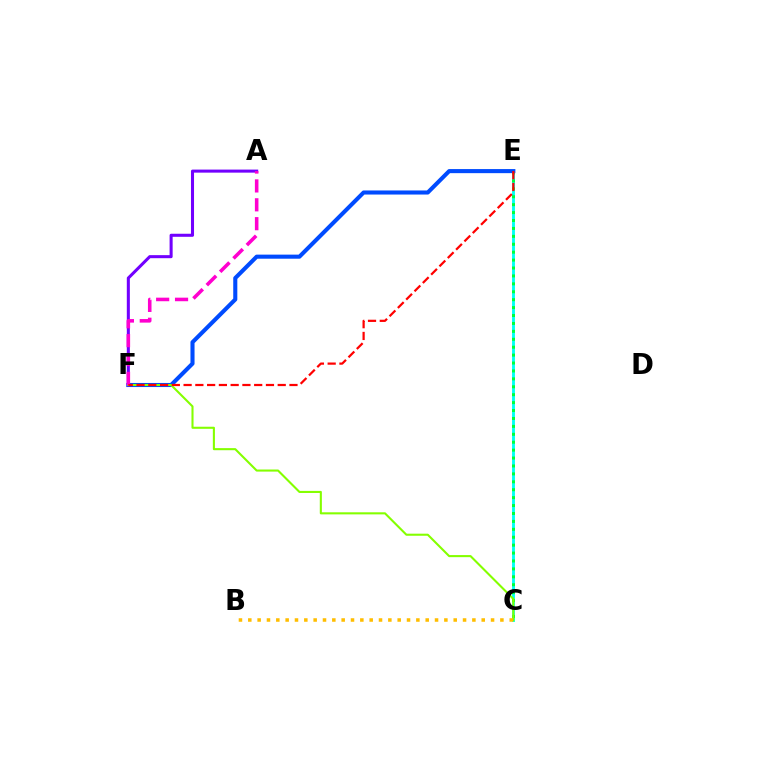{('C', 'E'): [{'color': '#00fff6', 'line_style': 'solid', 'thickness': 2.06}, {'color': '#00ff39', 'line_style': 'dotted', 'thickness': 2.15}], ('E', 'F'): [{'color': '#004bff', 'line_style': 'solid', 'thickness': 2.94}, {'color': '#ff0000', 'line_style': 'dashed', 'thickness': 1.6}], ('A', 'F'): [{'color': '#7200ff', 'line_style': 'solid', 'thickness': 2.2}, {'color': '#ff00cf', 'line_style': 'dashed', 'thickness': 2.57}], ('C', 'F'): [{'color': '#84ff00', 'line_style': 'solid', 'thickness': 1.5}], ('B', 'C'): [{'color': '#ffbd00', 'line_style': 'dotted', 'thickness': 2.54}]}